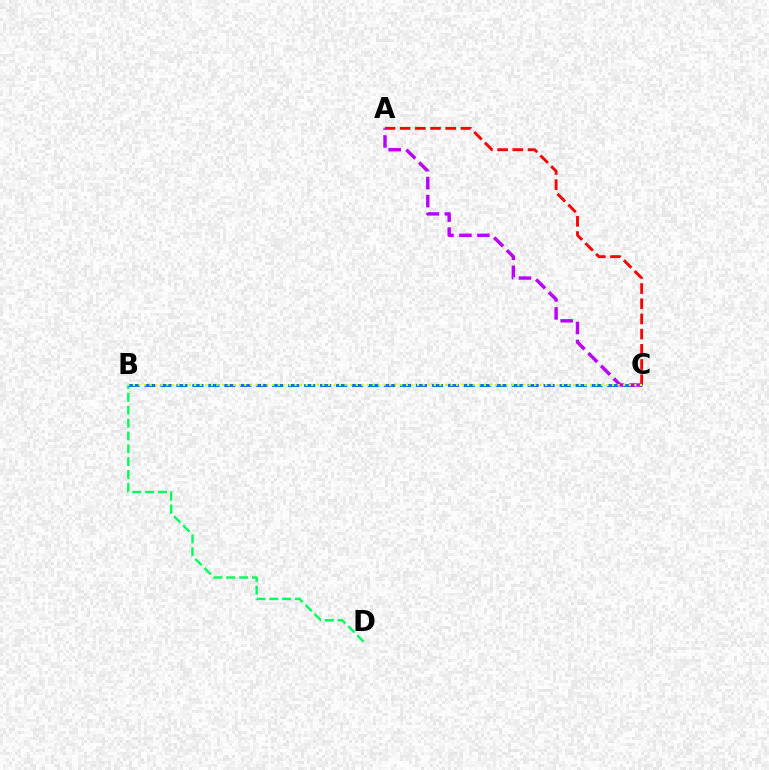{('A', 'C'): [{'color': '#ff0000', 'line_style': 'dashed', 'thickness': 2.06}, {'color': '#b900ff', 'line_style': 'dashed', 'thickness': 2.44}], ('B', 'D'): [{'color': '#00ff5c', 'line_style': 'dashed', 'thickness': 1.75}], ('B', 'C'): [{'color': '#0074ff', 'line_style': 'dashed', 'thickness': 2.17}, {'color': '#d1ff00', 'line_style': 'dotted', 'thickness': 1.51}]}